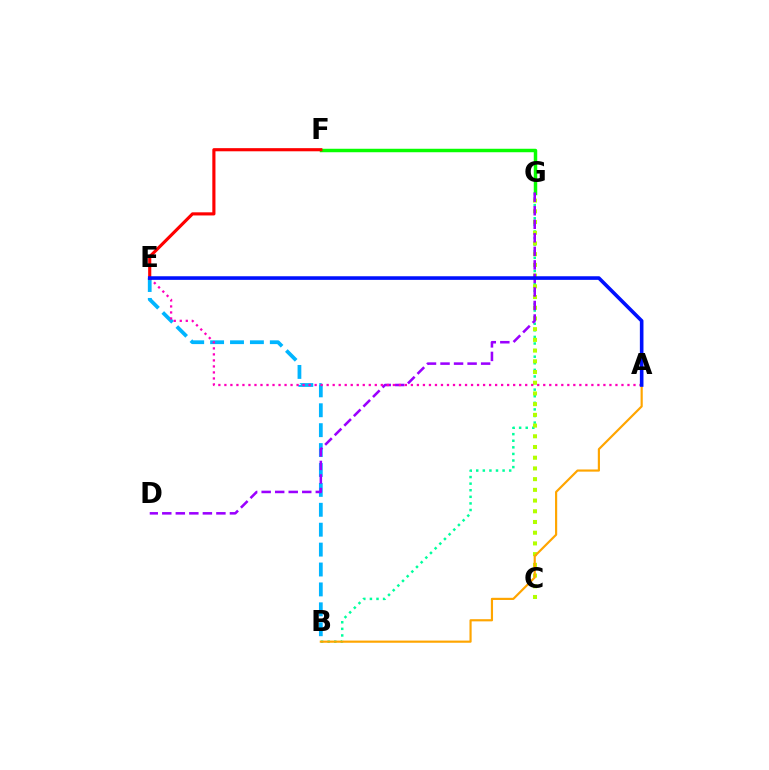{('B', 'G'): [{'color': '#00ff9d', 'line_style': 'dotted', 'thickness': 1.79}], ('C', 'G'): [{'color': '#b3ff00', 'line_style': 'dotted', 'thickness': 2.91}], ('F', 'G'): [{'color': '#08ff00', 'line_style': 'solid', 'thickness': 2.5}], ('B', 'E'): [{'color': '#00b5ff', 'line_style': 'dashed', 'thickness': 2.7}], ('E', 'F'): [{'color': '#ff0000', 'line_style': 'solid', 'thickness': 2.26}], ('A', 'B'): [{'color': '#ffa500', 'line_style': 'solid', 'thickness': 1.56}], ('D', 'G'): [{'color': '#9b00ff', 'line_style': 'dashed', 'thickness': 1.84}], ('A', 'E'): [{'color': '#ff00bd', 'line_style': 'dotted', 'thickness': 1.63}, {'color': '#0010ff', 'line_style': 'solid', 'thickness': 2.6}]}